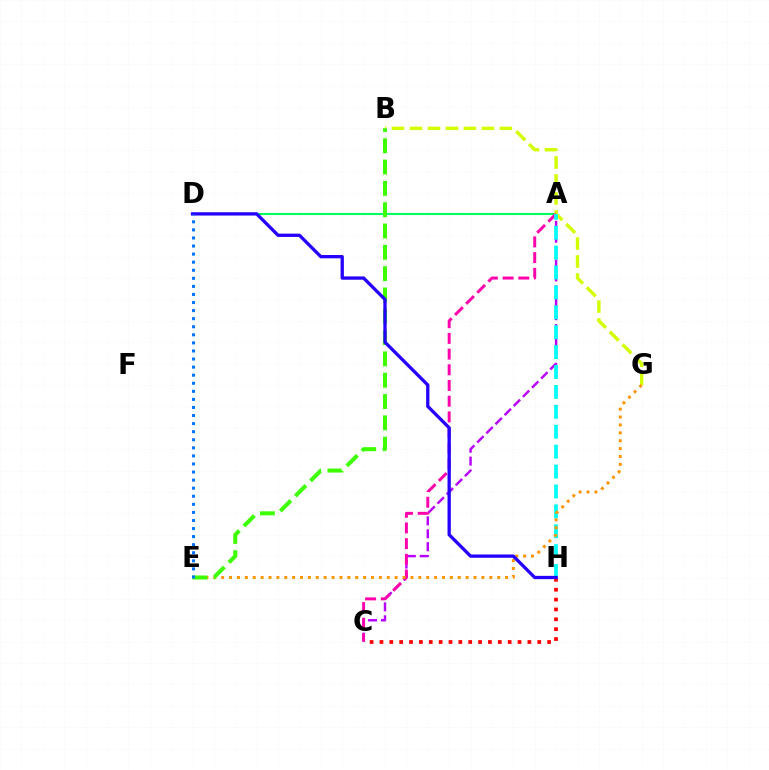{('A', 'C'): [{'color': '#b900ff', 'line_style': 'dashed', 'thickness': 1.75}, {'color': '#ff00ac', 'line_style': 'dashed', 'thickness': 2.13}], ('A', 'D'): [{'color': '#00ff5c', 'line_style': 'solid', 'thickness': 1.5}], ('B', 'G'): [{'color': '#d1ff00', 'line_style': 'dashed', 'thickness': 2.44}], ('C', 'H'): [{'color': '#ff0000', 'line_style': 'dotted', 'thickness': 2.68}], ('A', 'H'): [{'color': '#00fff6', 'line_style': 'dashed', 'thickness': 2.7}], ('E', 'G'): [{'color': '#ff9400', 'line_style': 'dotted', 'thickness': 2.14}], ('B', 'E'): [{'color': '#3dff00', 'line_style': 'dashed', 'thickness': 2.9}], ('D', 'H'): [{'color': '#2500ff', 'line_style': 'solid', 'thickness': 2.38}], ('D', 'E'): [{'color': '#0074ff', 'line_style': 'dotted', 'thickness': 2.19}]}